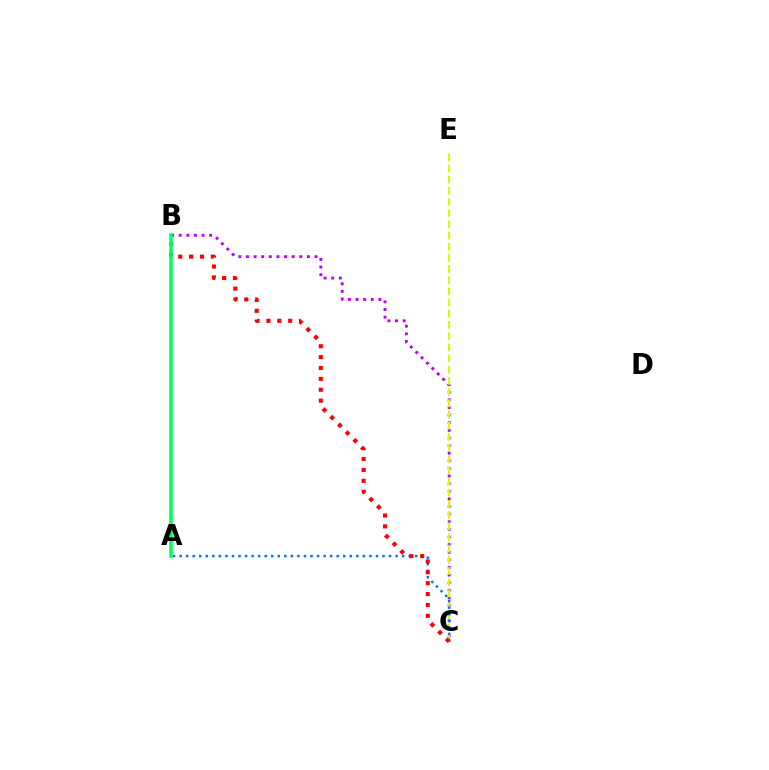{('B', 'C'): [{'color': '#b900ff', 'line_style': 'dotted', 'thickness': 2.07}, {'color': '#ff0000', 'line_style': 'dotted', 'thickness': 2.96}], ('C', 'E'): [{'color': '#d1ff00', 'line_style': 'dashed', 'thickness': 1.52}], ('A', 'C'): [{'color': '#0074ff', 'line_style': 'dotted', 'thickness': 1.78}], ('A', 'B'): [{'color': '#00ff5c', 'line_style': 'solid', 'thickness': 2.53}]}